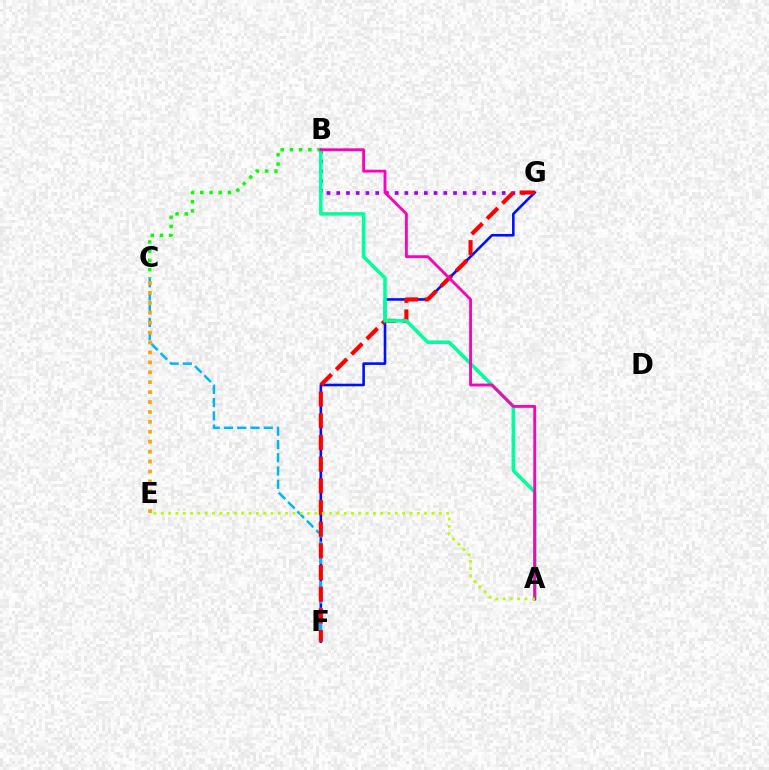{('F', 'G'): [{'color': '#0010ff', 'line_style': 'solid', 'thickness': 1.87}, {'color': '#ff0000', 'line_style': 'dashed', 'thickness': 2.95}], ('C', 'F'): [{'color': '#00b5ff', 'line_style': 'dashed', 'thickness': 1.8}], ('B', 'G'): [{'color': '#9b00ff', 'line_style': 'dotted', 'thickness': 2.64}], ('C', 'E'): [{'color': '#ffa500', 'line_style': 'dotted', 'thickness': 2.69}], ('B', 'C'): [{'color': '#08ff00', 'line_style': 'dotted', 'thickness': 2.51}], ('A', 'B'): [{'color': '#00ff9d', 'line_style': 'solid', 'thickness': 2.54}, {'color': '#ff00bd', 'line_style': 'solid', 'thickness': 2.04}], ('A', 'E'): [{'color': '#b3ff00', 'line_style': 'dotted', 'thickness': 1.99}]}